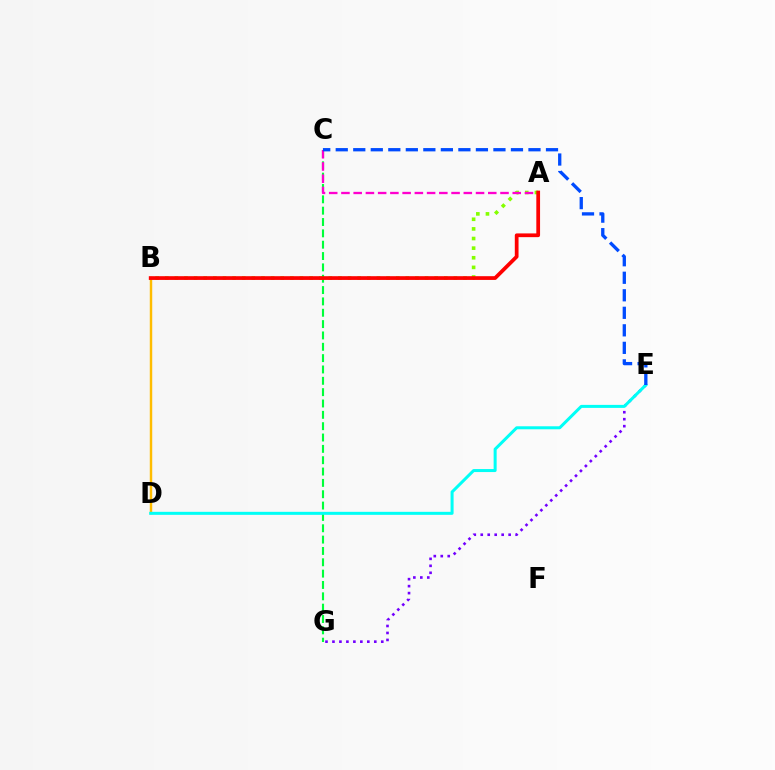{('C', 'G'): [{'color': '#00ff39', 'line_style': 'dashed', 'thickness': 1.54}], ('A', 'B'): [{'color': '#84ff00', 'line_style': 'dotted', 'thickness': 2.61}, {'color': '#ff0000', 'line_style': 'solid', 'thickness': 2.69}], ('E', 'G'): [{'color': '#7200ff', 'line_style': 'dotted', 'thickness': 1.89}], ('A', 'C'): [{'color': '#ff00cf', 'line_style': 'dashed', 'thickness': 1.66}], ('B', 'D'): [{'color': '#ffbd00', 'line_style': 'solid', 'thickness': 1.76}], ('D', 'E'): [{'color': '#00fff6', 'line_style': 'solid', 'thickness': 2.17}], ('C', 'E'): [{'color': '#004bff', 'line_style': 'dashed', 'thickness': 2.38}]}